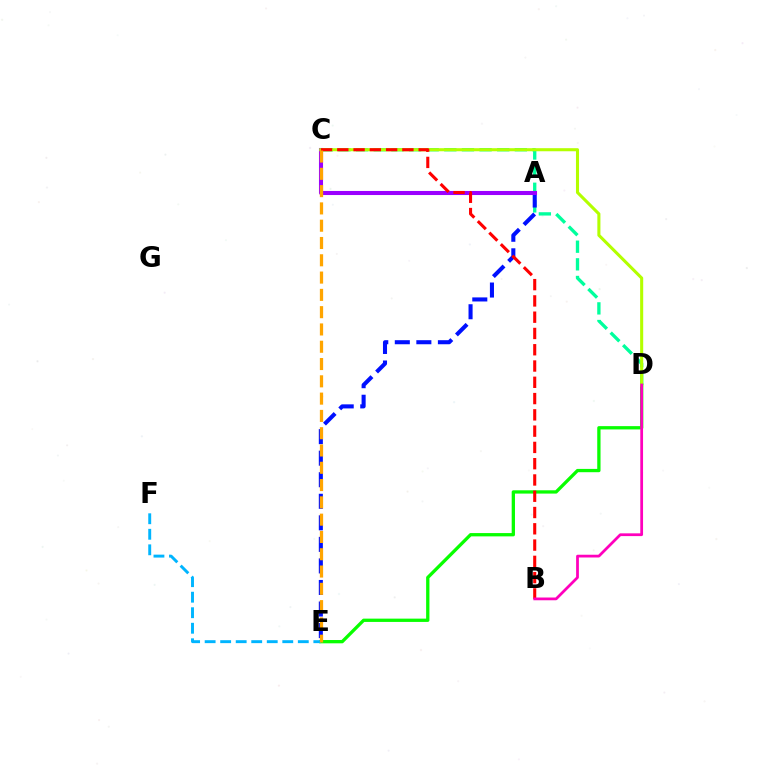{('D', 'E'): [{'color': '#08ff00', 'line_style': 'solid', 'thickness': 2.37}], ('C', 'D'): [{'color': '#00ff9d', 'line_style': 'dashed', 'thickness': 2.4}, {'color': '#b3ff00', 'line_style': 'solid', 'thickness': 2.21}], ('A', 'E'): [{'color': '#0010ff', 'line_style': 'dashed', 'thickness': 2.93}], ('E', 'F'): [{'color': '#00b5ff', 'line_style': 'dashed', 'thickness': 2.11}], ('A', 'C'): [{'color': '#9b00ff', 'line_style': 'solid', 'thickness': 2.93}], ('B', 'C'): [{'color': '#ff0000', 'line_style': 'dashed', 'thickness': 2.21}], ('B', 'D'): [{'color': '#ff00bd', 'line_style': 'solid', 'thickness': 1.98}], ('C', 'E'): [{'color': '#ffa500', 'line_style': 'dashed', 'thickness': 2.35}]}